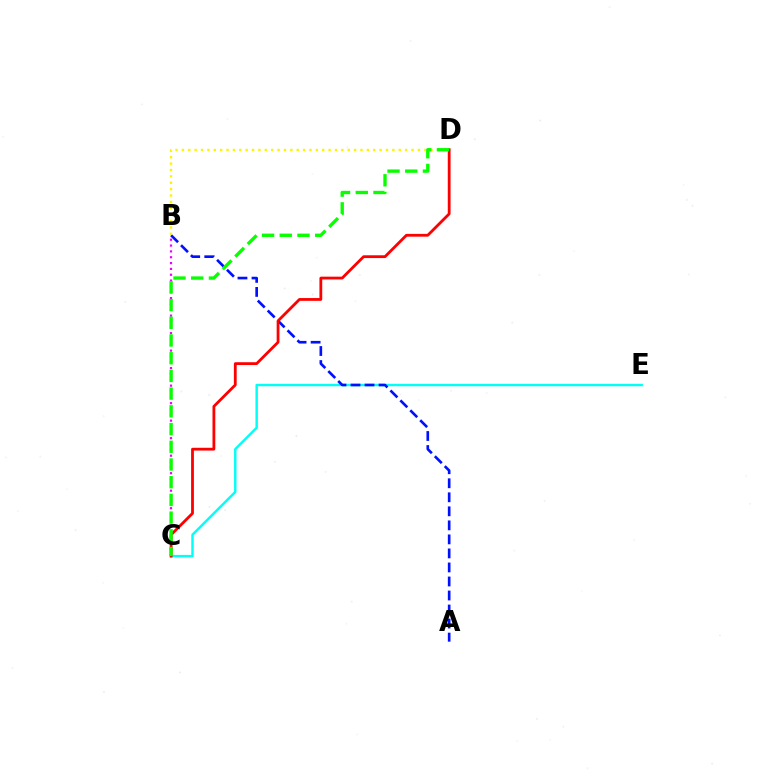{('C', 'E'): [{'color': '#00fff6', 'line_style': 'solid', 'thickness': 1.76}], ('A', 'B'): [{'color': '#0010ff', 'line_style': 'dashed', 'thickness': 1.91}], ('B', 'D'): [{'color': '#fcf500', 'line_style': 'dotted', 'thickness': 1.73}], ('B', 'C'): [{'color': '#ee00ff', 'line_style': 'dotted', 'thickness': 1.59}], ('C', 'D'): [{'color': '#ff0000', 'line_style': 'solid', 'thickness': 2.01}, {'color': '#08ff00', 'line_style': 'dashed', 'thickness': 2.41}]}